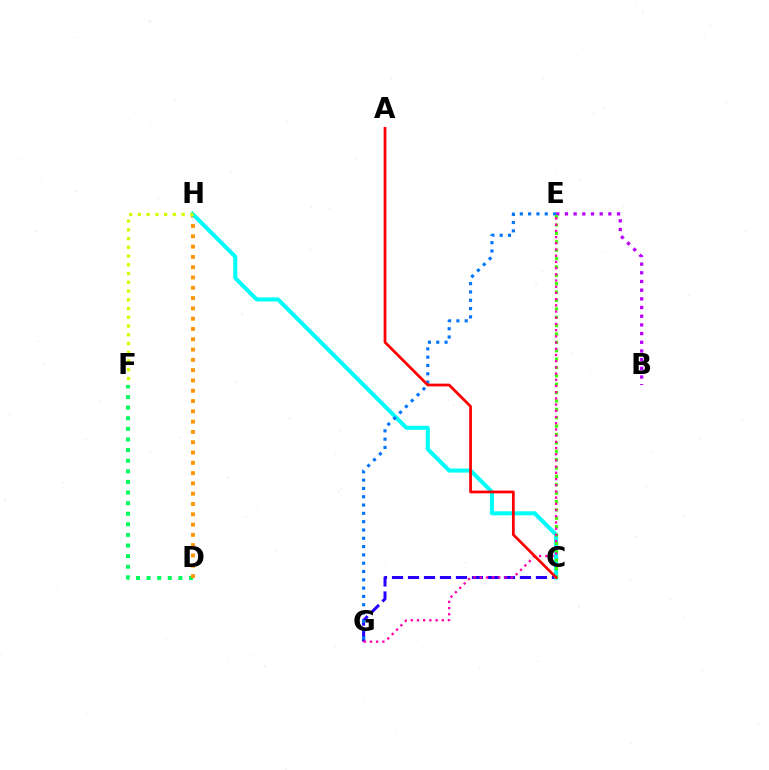{('C', 'G'): [{'color': '#2500ff', 'line_style': 'dashed', 'thickness': 2.17}], ('D', 'F'): [{'color': '#00ff5c', 'line_style': 'dotted', 'thickness': 2.88}], ('B', 'E'): [{'color': '#b900ff', 'line_style': 'dotted', 'thickness': 2.36}], ('D', 'H'): [{'color': '#ff9400', 'line_style': 'dotted', 'thickness': 2.8}], ('C', 'H'): [{'color': '#00fff6', 'line_style': 'solid', 'thickness': 2.91}], ('E', 'G'): [{'color': '#0074ff', 'line_style': 'dotted', 'thickness': 2.26}, {'color': '#ff00ac', 'line_style': 'dotted', 'thickness': 1.69}], ('C', 'E'): [{'color': '#3dff00', 'line_style': 'dotted', 'thickness': 2.28}], ('A', 'C'): [{'color': '#ff0000', 'line_style': 'solid', 'thickness': 1.98}], ('F', 'H'): [{'color': '#d1ff00', 'line_style': 'dotted', 'thickness': 2.38}]}